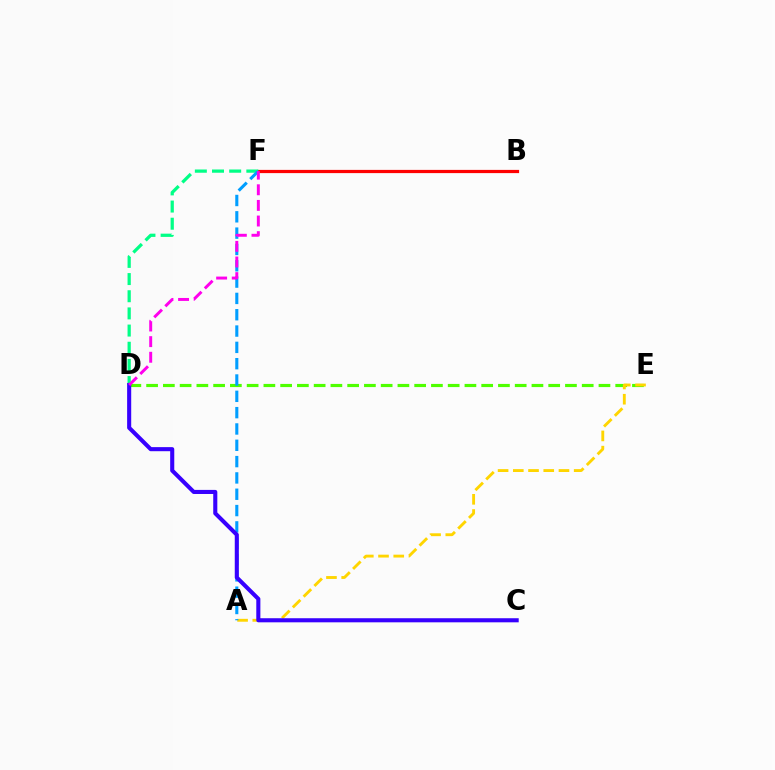{('D', 'E'): [{'color': '#4fff00', 'line_style': 'dashed', 'thickness': 2.28}], ('B', 'F'): [{'color': '#ff0000', 'line_style': 'solid', 'thickness': 2.31}], ('A', 'E'): [{'color': '#ffd500', 'line_style': 'dashed', 'thickness': 2.07}], ('D', 'F'): [{'color': '#00ff86', 'line_style': 'dashed', 'thickness': 2.33}, {'color': '#ff00ed', 'line_style': 'dashed', 'thickness': 2.12}], ('A', 'F'): [{'color': '#009eff', 'line_style': 'dashed', 'thickness': 2.22}], ('C', 'D'): [{'color': '#3700ff', 'line_style': 'solid', 'thickness': 2.94}]}